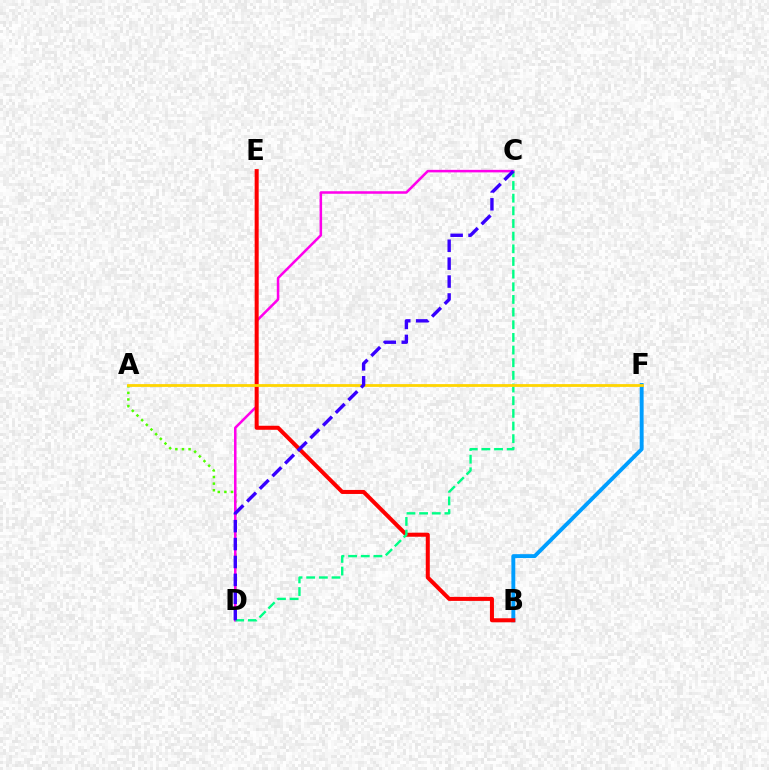{('A', 'D'): [{'color': '#4fff00', 'line_style': 'dotted', 'thickness': 1.8}], ('C', 'D'): [{'color': '#ff00ed', 'line_style': 'solid', 'thickness': 1.82}, {'color': '#00ff86', 'line_style': 'dashed', 'thickness': 1.72}, {'color': '#3700ff', 'line_style': 'dashed', 'thickness': 2.43}], ('B', 'F'): [{'color': '#009eff', 'line_style': 'solid', 'thickness': 2.81}], ('B', 'E'): [{'color': '#ff0000', 'line_style': 'solid', 'thickness': 2.9}], ('A', 'F'): [{'color': '#ffd500', 'line_style': 'solid', 'thickness': 2.02}]}